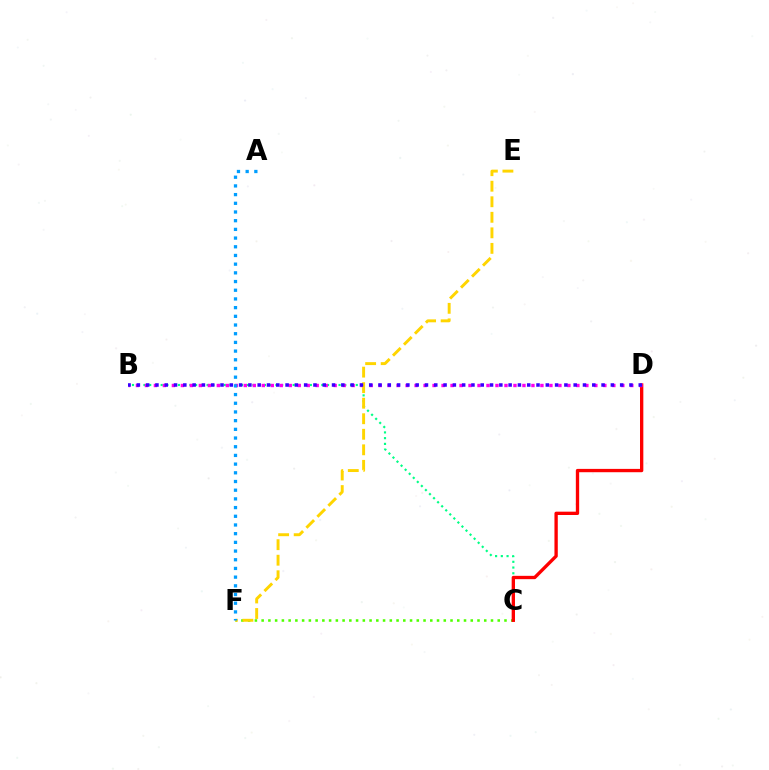{('B', 'C'): [{'color': '#00ff86', 'line_style': 'dotted', 'thickness': 1.56}], ('C', 'F'): [{'color': '#4fff00', 'line_style': 'dotted', 'thickness': 1.83}], ('C', 'D'): [{'color': '#ff0000', 'line_style': 'solid', 'thickness': 2.4}], ('B', 'D'): [{'color': '#ff00ed', 'line_style': 'dotted', 'thickness': 2.44}, {'color': '#3700ff', 'line_style': 'dotted', 'thickness': 2.53}], ('E', 'F'): [{'color': '#ffd500', 'line_style': 'dashed', 'thickness': 2.11}], ('A', 'F'): [{'color': '#009eff', 'line_style': 'dotted', 'thickness': 2.36}]}